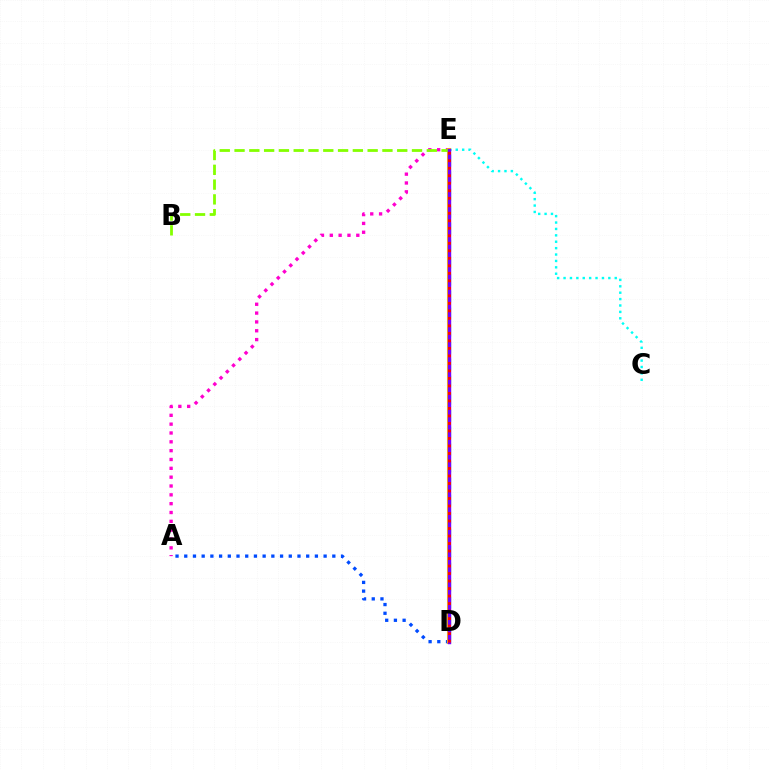{('A', 'E'): [{'color': '#ff00cf', 'line_style': 'dotted', 'thickness': 2.4}], ('C', 'E'): [{'color': '#00fff6', 'line_style': 'dotted', 'thickness': 1.74}], ('A', 'D'): [{'color': '#004bff', 'line_style': 'dotted', 'thickness': 2.37}], ('D', 'E'): [{'color': '#00ff39', 'line_style': 'dashed', 'thickness': 2.31}, {'color': '#ffbd00', 'line_style': 'solid', 'thickness': 2.92}, {'color': '#7200ff', 'line_style': 'solid', 'thickness': 2.44}, {'color': '#ff0000', 'line_style': 'dotted', 'thickness': 2.04}], ('B', 'E'): [{'color': '#84ff00', 'line_style': 'dashed', 'thickness': 2.01}]}